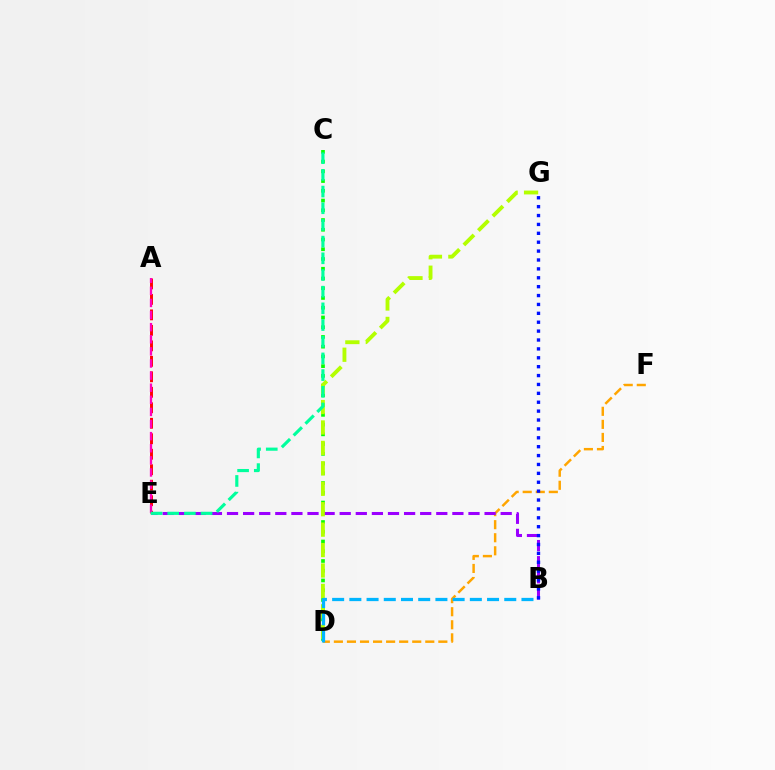{('C', 'D'): [{'color': '#08ff00', 'line_style': 'dotted', 'thickness': 2.65}], ('D', 'F'): [{'color': '#ffa500', 'line_style': 'dashed', 'thickness': 1.77}], ('B', 'E'): [{'color': '#9b00ff', 'line_style': 'dashed', 'thickness': 2.19}], ('A', 'E'): [{'color': '#ff0000', 'line_style': 'dashed', 'thickness': 2.1}, {'color': '#ff00bd', 'line_style': 'dashed', 'thickness': 1.64}], ('D', 'G'): [{'color': '#b3ff00', 'line_style': 'dashed', 'thickness': 2.78}], ('B', 'G'): [{'color': '#0010ff', 'line_style': 'dotted', 'thickness': 2.42}], ('B', 'D'): [{'color': '#00b5ff', 'line_style': 'dashed', 'thickness': 2.34}], ('C', 'E'): [{'color': '#00ff9d', 'line_style': 'dashed', 'thickness': 2.27}]}